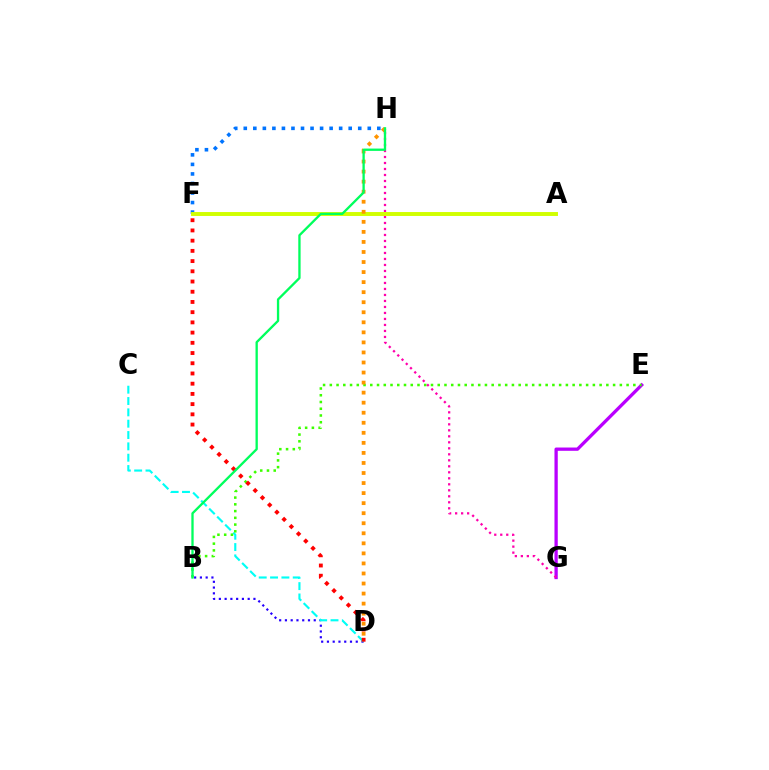{('B', 'D'): [{'color': '#2500ff', 'line_style': 'dotted', 'thickness': 1.57}], ('C', 'D'): [{'color': '#00fff6', 'line_style': 'dashed', 'thickness': 1.54}], ('E', 'G'): [{'color': '#b900ff', 'line_style': 'solid', 'thickness': 2.37}], ('B', 'E'): [{'color': '#3dff00', 'line_style': 'dotted', 'thickness': 1.83}], ('G', 'H'): [{'color': '#ff00ac', 'line_style': 'dotted', 'thickness': 1.63}], ('D', 'F'): [{'color': '#ff0000', 'line_style': 'dotted', 'thickness': 2.78}], ('F', 'H'): [{'color': '#0074ff', 'line_style': 'dotted', 'thickness': 2.59}], ('A', 'F'): [{'color': '#d1ff00', 'line_style': 'solid', 'thickness': 2.82}], ('D', 'H'): [{'color': '#ff9400', 'line_style': 'dotted', 'thickness': 2.73}], ('B', 'H'): [{'color': '#00ff5c', 'line_style': 'solid', 'thickness': 1.67}]}